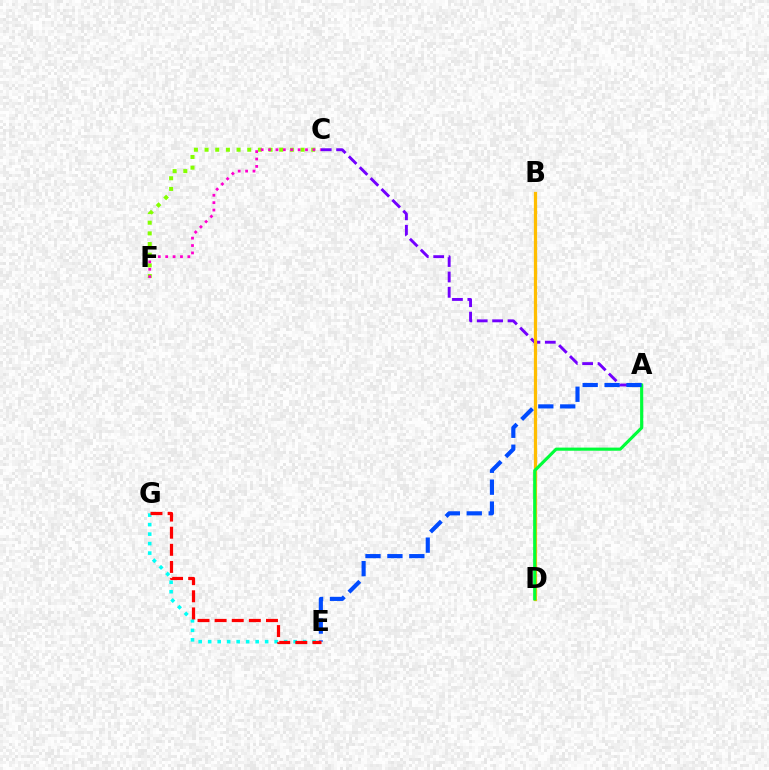{('C', 'F'): [{'color': '#84ff00', 'line_style': 'dotted', 'thickness': 2.9}, {'color': '#ff00cf', 'line_style': 'dotted', 'thickness': 2.01}], ('E', 'G'): [{'color': '#00fff6', 'line_style': 'dotted', 'thickness': 2.58}, {'color': '#ff0000', 'line_style': 'dashed', 'thickness': 2.33}], ('A', 'C'): [{'color': '#7200ff', 'line_style': 'dashed', 'thickness': 2.09}], ('B', 'D'): [{'color': '#ffbd00', 'line_style': 'solid', 'thickness': 2.34}], ('A', 'D'): [{'color': '#00ff39', 'line_style': 'solid', 'thickness': 2.25}], ('A', 'E'): [{'color': '#004bff', 'line_style': 'dashed', 'thickness': 2.98}]}